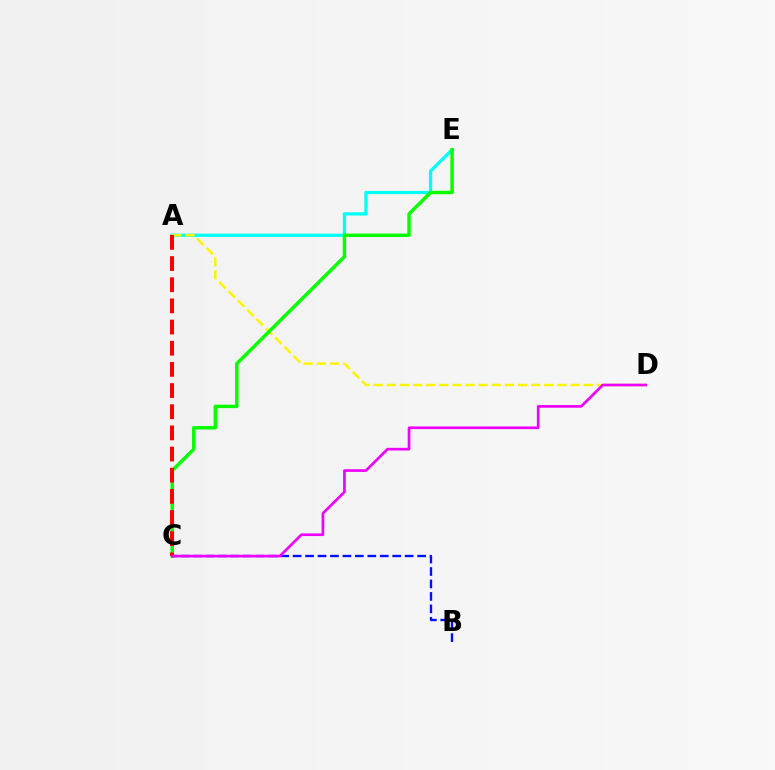{('A', 'E'): [{'color': '#00fff6', 'line_style': 'solid', 'thickness': 2.33}], ('A', 'D'): [{'color': '#fcf500', 'line_style': 'dashed', 'thickness': 1.78}], ('C', 'E'): [{'color': '#08ff00', 'line_style': 'solid', 'thickness': 2.49}], ('B', 'C'): [{'color': '#0010ff', 'line_style': 'dashed', 'thickness': 1.69}], ('A', 'C'): [{'color': '#ff0000', 'line_style': 'dashed', 'thickness': 2.88}], ('C', 'D'): [{'color': '#ee00ff', 'line_style': 'solid', 'thickness': 1.92}]}